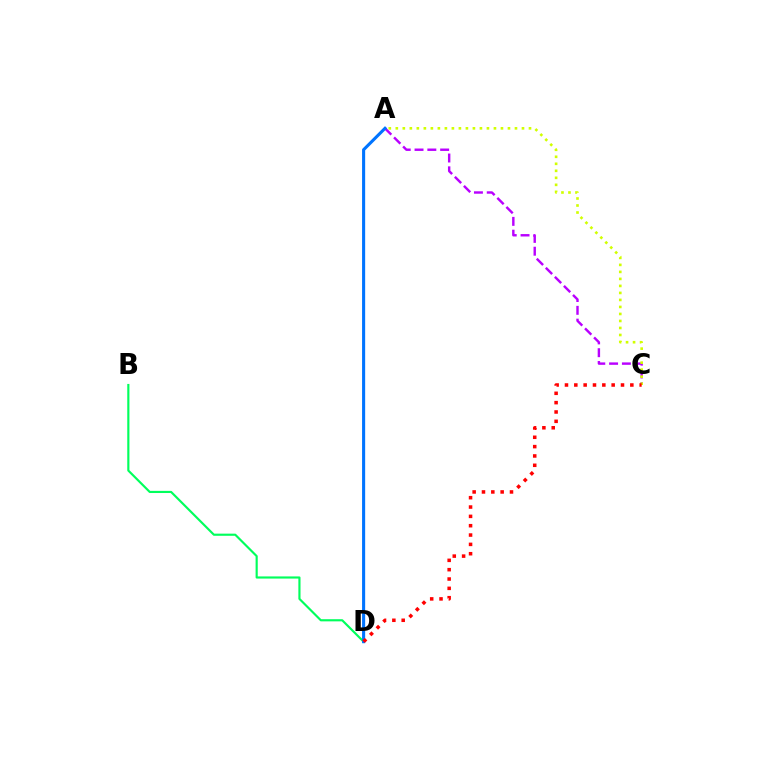{('A', 'C'): [{'color': '#b900ff', 'line_style': 'dashed', 'thickness': 1.74}, {'color': '#d1ff00', 'line_style': 'dotted', 'thickness': 1.9}], ('B', 'D'): [{'color': '#00ff5c', 'line_style': 'solid', 'thickness': 1.55}], ('A', 'D'): [{'color': '#0074ff', 'line_style': 'solid', 'thickness': 2.23}], ('C', 'D'): [{'color': '#ff0000', 'line_style': 'dotted', 'thickness': 2.54}]}